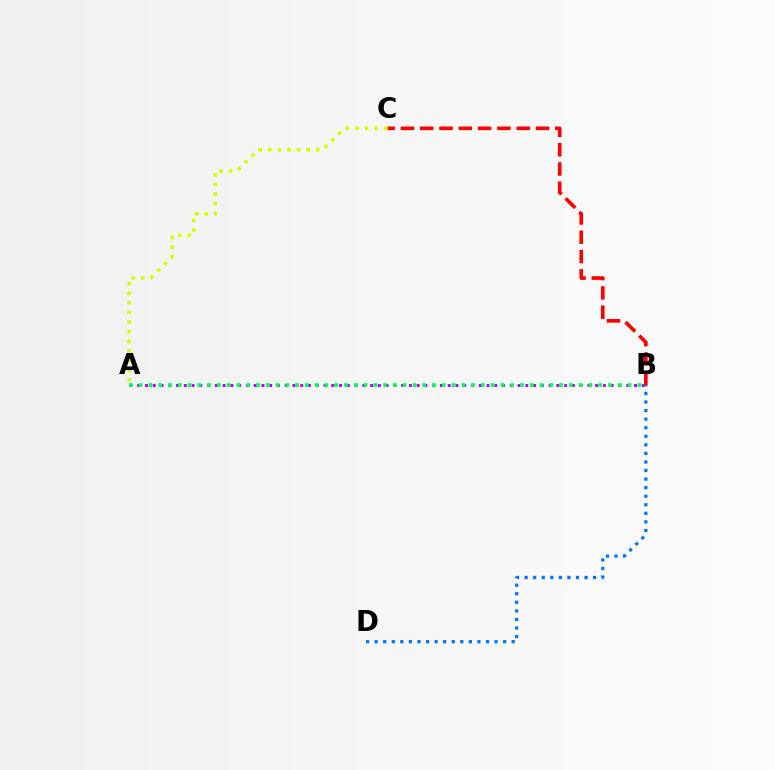{('A', 'B'): [{'color': '#b900ff', 'line_style': 'dotted', 'thickness': 2.11}, {'color': '#00ff5c', 'line_style': 'dotted', 'thickness': 2.66}], ('B', 'C'): [{'color': '#ff0000', 'line_style': 'dashed', 'thickness': 2.62}], ('B', 'D'): [{'color': '#0074ff', 'line_style': 'dotted', 'thickness': 2.33}], ('A', 'C'): [{'color': '#d1ff00', 'line_style': 'dotted', 'thickness': 2.61}]}